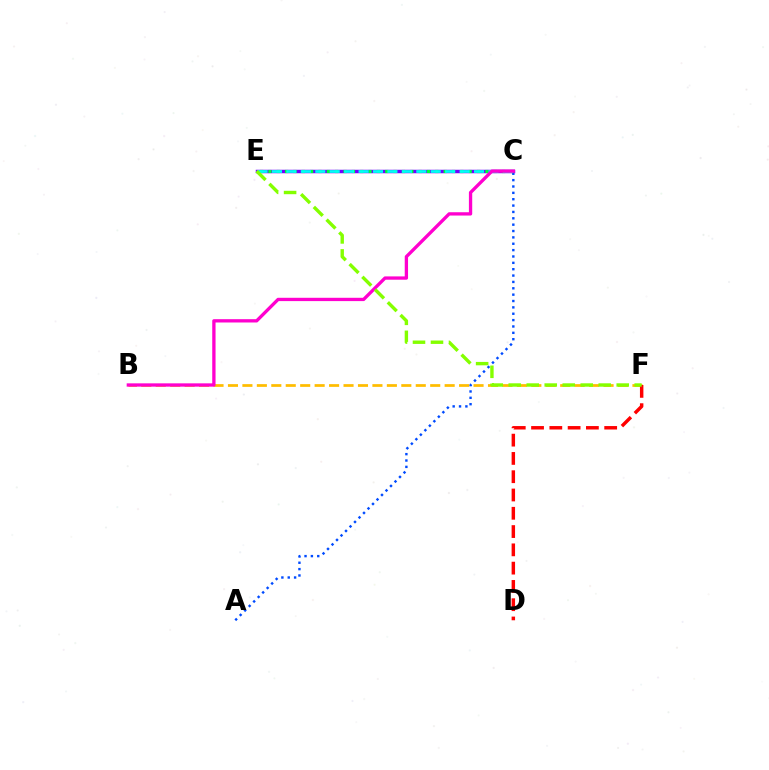{('A', 'C'): [{'color': '#004bff', 'line_style': 'dotted', 'thickness': 1.73}], ('C', 'E'): [{'color': '#7200ff', 'line_style': 'solid', 'thickness': 2.5}, {'color': '#00ff39', 'line_style': 'dotted', 'thickness': 2.27}, {'color': '#00fff6', 'line_style': 'dashed', 'thickness': 1.96}], ('B', 'F'): [{'color': '#ffbd00', 'line_style': 'dashed', 'thickness': 1.96}], ('D', 'F'): [{'color': '#ff0000', 'line_style': 'dashed', 'thickness': 2.48}], ('B', 'C'): [{'color': '#ff00cf', 'line_style': 'solid', 'thickness': 2.38}], ('E', 'F'): [{'color': '#84ff00', 'line_style': 'dashed', 'thickness': 2.45}]}